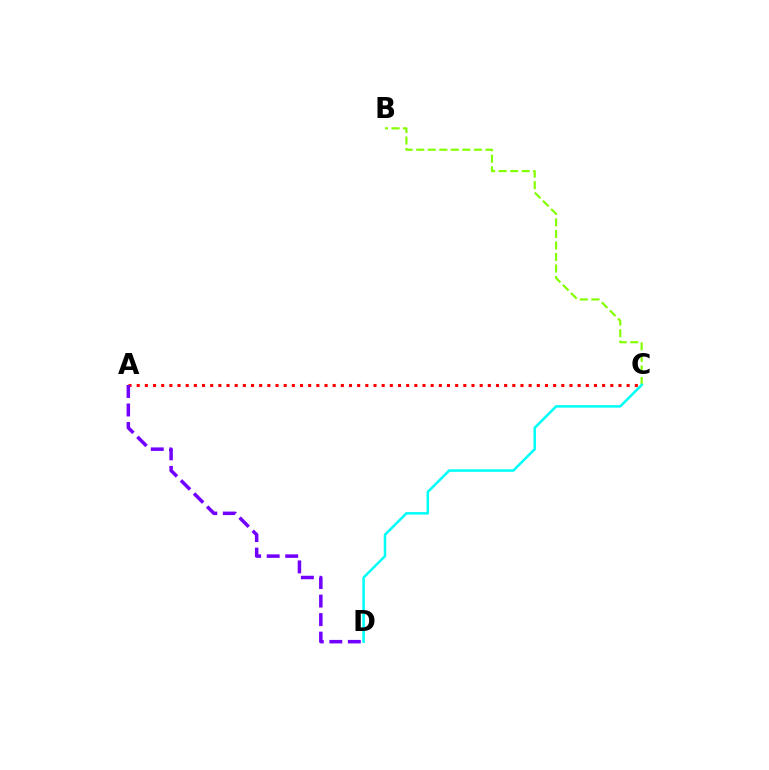{('B', 'C'): [{'color': '#84ff00', 'line_style': 'dashed', 'thickness': 1.57}], ('A', 'C'): [{'color': '#ff0000', 'line_style': 'dotted', 'thickness': 2.22}], ('A', 'D'): [{'color': '#7200ff', 'line_style': 'dashed', 'thickness': 2.52}], ('C', 'D'): [{'color': '#00fff6', 'line_style': 'solid', 'thickness': 1.81}]}